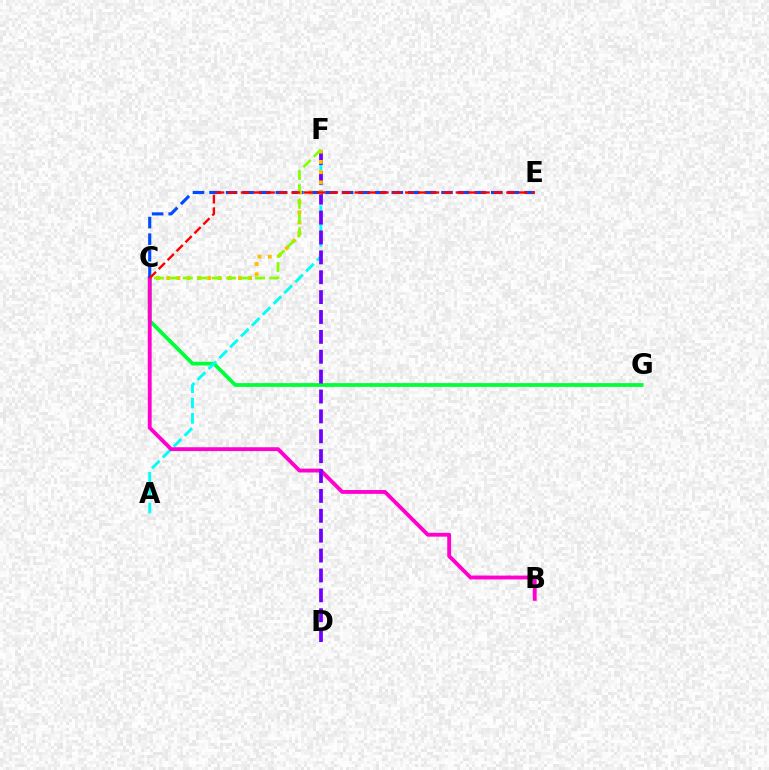{('C', 'G'): [{'color': '#00ff39', 'line_style': 'solid', 'thickness': 2.71}], ('A', 'F'): [{'color': '#00fff6', 'line_style': 'dashed', 'thickness': 2.08}], ('B', 'C'): [{'color': '#ff00cf', 'line_style': 'solid', 'thickness': 2.77}], ('D', 'F'): [{'color': '#7200ff', 'line_style': 'dashed', 'thickness': 2.7}], ('C', 'E'): [{'color': '#004bff', 'line_style': 'dashed', 'thickness': 2.25}, {'color': '#ff0000', 'line_style': 'dashed', 'thickness': 1.72}], ('C', 'F'): [{'color': '#ffbd00', 'line_style': 'dotted', 'thickness': 2.79}, {'color': '#84ff00', 'line_style': 'dashed', 'thickness': 1.96}]}